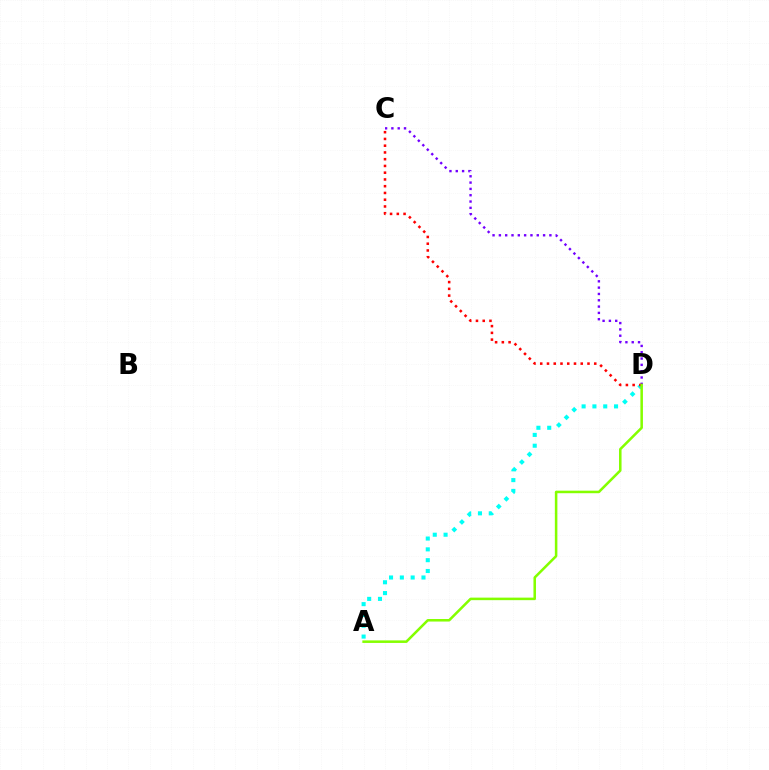{('A', 'D'): [{'color': '#00fff6', 'line_style': 'dotted', 'thickness': 2.94}, {'color': '#84ff00', 'line_style': 'solid', 'thickness': 1.83}], ('C', 'D'): [{'color': '#7200ff', 'line_style': 'dotted', 'thickness': 1.72}, {'color': '#ff0000', 'line_style': 'dotted', 'thickness': 1.83}]}